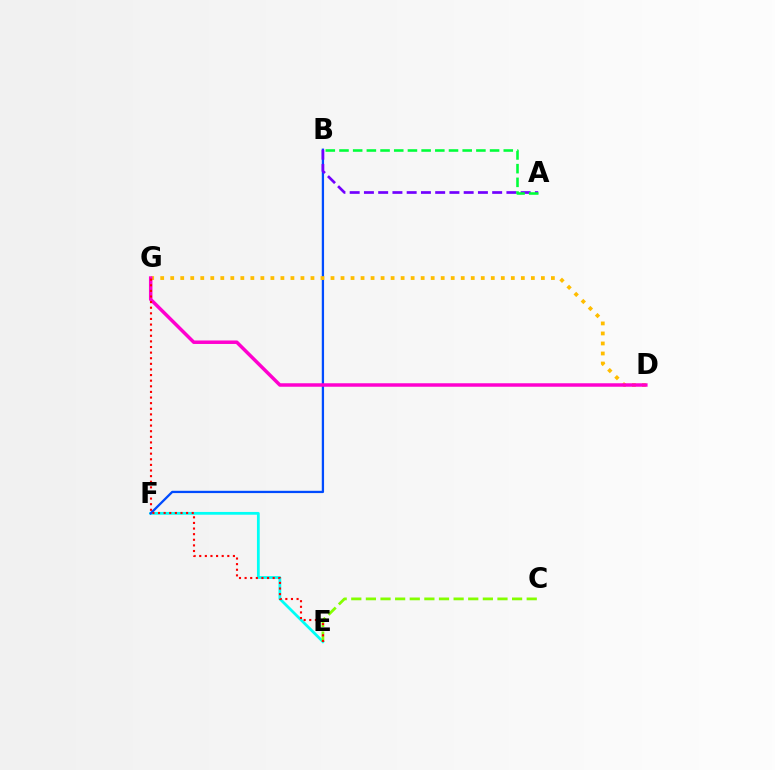{('E', 'F'): [{'color': '#00fff6', 'line_style': 'solid', 'thickness': 1.99}], ('B', 'F'): [{'color': '#004bff', 'line_style': 'solid', 'thickness': 1.65}], ('D', 'G'): [{'color': '#ffbd00', 'line_style': 'dotted', 'thickness': 2.72}, {'color': '#ff00cf', 'line_style': 'solid', 'thickness': 2.51}], ('C', 'E'): [{'color': '#84ff00', 'line_style': 'dashed', 'thickness': 1.99}], ('A', 'B'): [{'color': '#7200ff', 'line_style': 'dashed', 'thickness': 1.94}, {'color': '#00ff39', 'line_style': 'dashed', 'thickness': 1.86}], ('E', 'G'): [{'color': '#ff0000', 'line_style': 'dotted', 'thickness': 1.53}]}